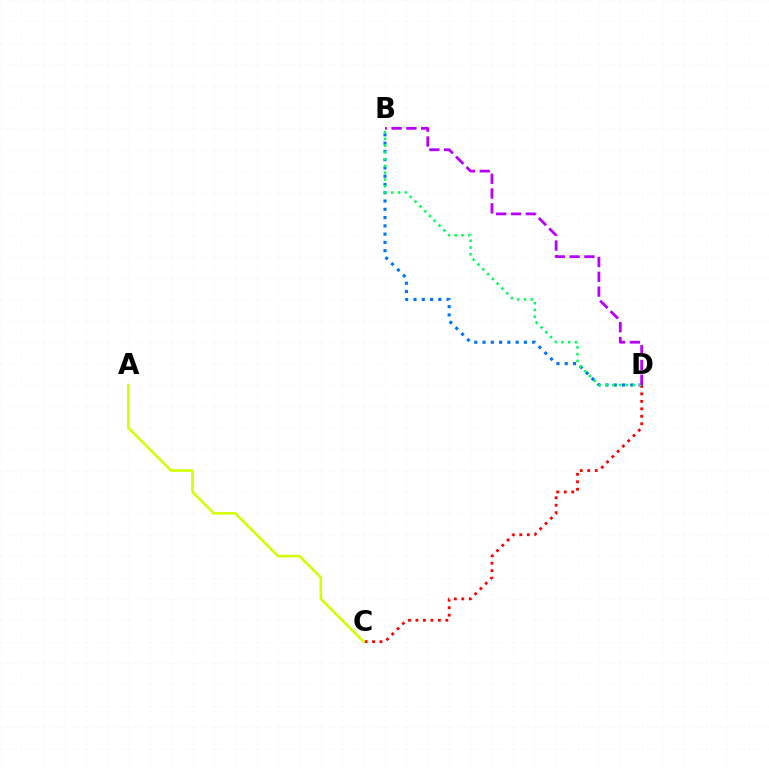{('B', 'D'): [{'color': '#0074ff', 'line_style': 'dotted', 'thickness': 2.25}, {'color': '#00ff5c', 'line_style': 'dotted', 'thickness': 1.84}, {'color': '#b900ff', 'line_style': 'dashed', 'thickness': 2.01}], ('C', 'D'): [{'color': '#ff0000', 'line_style': 'dotted', 'thickness': 2.03}], ('A', 'C'): [{'color': '#d1ff00', 'line_style': 'solid', 'thickness': 1.85}]}